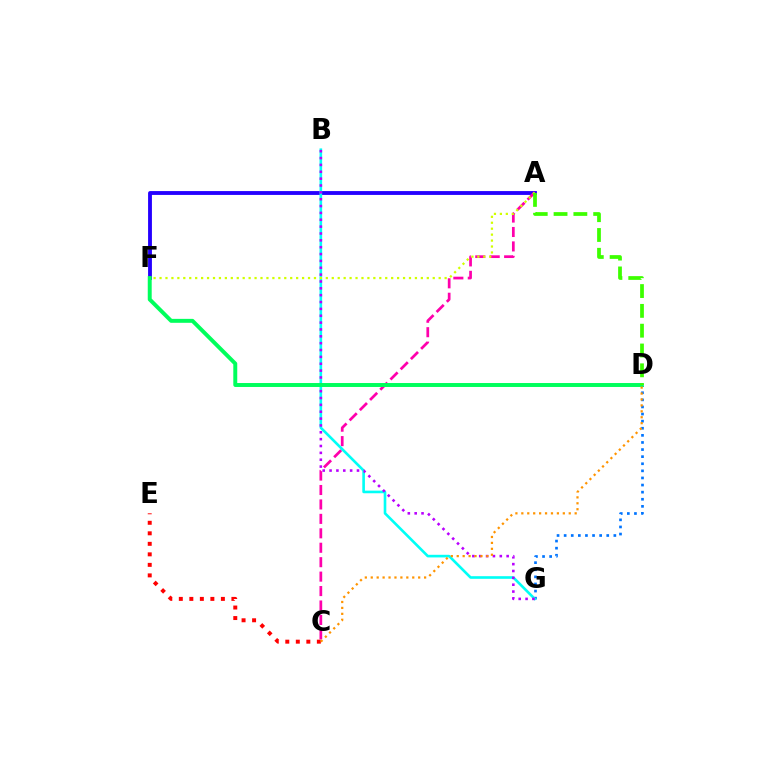{('D', 'G'): [{'color': '#0074ff', 'line_style': 'dotted', 'thickness': 1.93}], ('A', 'F'): [{'color': '#2500ff', 'line_style': 'solid', 'thickness': 2.77}, {'color': '#d1ff00', 'line_style': 'dotted', 'thickness': 1.61}], ('A', 'C'): [{'color': '#ff00ac', 'line_style': 'dashed', 'thickness': 1.96}], ('B', 'G'): [{'color': '#00fff6', 'line_style': 'solid', 'thickness': 1.89}, {'color': '#b900ff', 'line_style': 'dotted', 'thickness': 1.86}], ('C', 'E'): [{'color': '#ff0000', 'line_style': 'dotted', 'thickness': 2.86}], ('D', 'F'): [{'color': '#00ff5c', 'line_style': 'solid', 'thickness': 2.84}], ('A', 'D'): [{'color': '#3dff00', 'line_style': 'dashed', 'thickness': 2.69}], ('C', 'D'): [{'color': '#ff9400', 'line_style': 'dotted', 'thickness': 1.61}]}